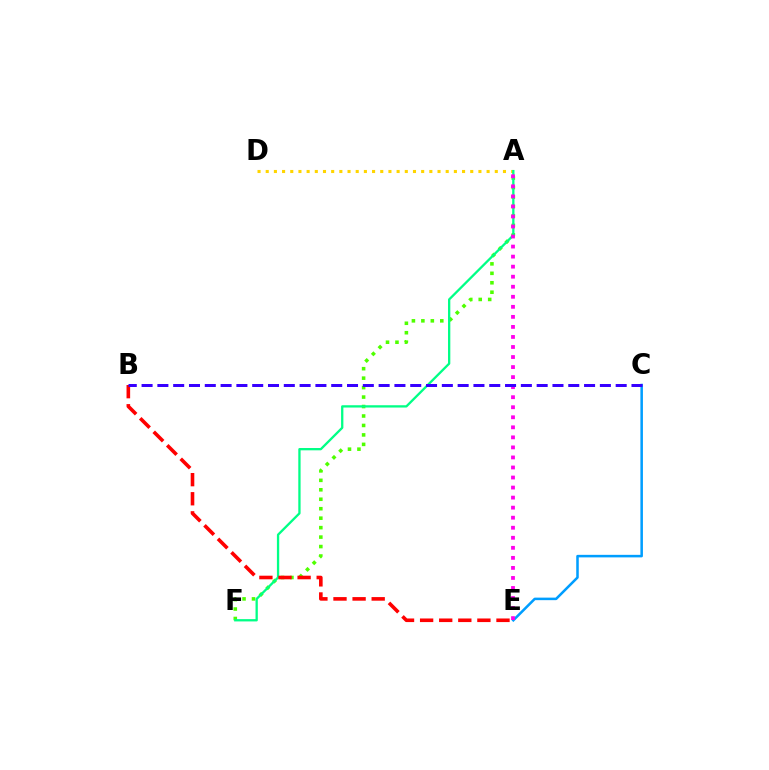{('C', 'E'): [{'color': '#009eff', 'line_style': 'solid', 'thickness': 1.82}], ('A', 'F'): [{'color': '#4fff00', 'line_style': 'dotted', 'thickness': 2.57}, {'color': '#00ff86', 'line_style': 'solid', 'thickness': 1.66}], ('A', 'D'): [{'color': '#ffd500', 'line_style': 'dotted', 'thickness': 2.22}], ('B', 'E'): [{'color': '#ff0000', 'line_style': 'dashed', 'thickness': 2.59}], ('A', 'E'): [{'color': '#ff00ed', 'line_style': 'dotted', 'thickness': 2.73}], ('B', 'C'): [{'color': '#3700ff', 'line_style': 'dashed', 'thickness': 2.15}]}